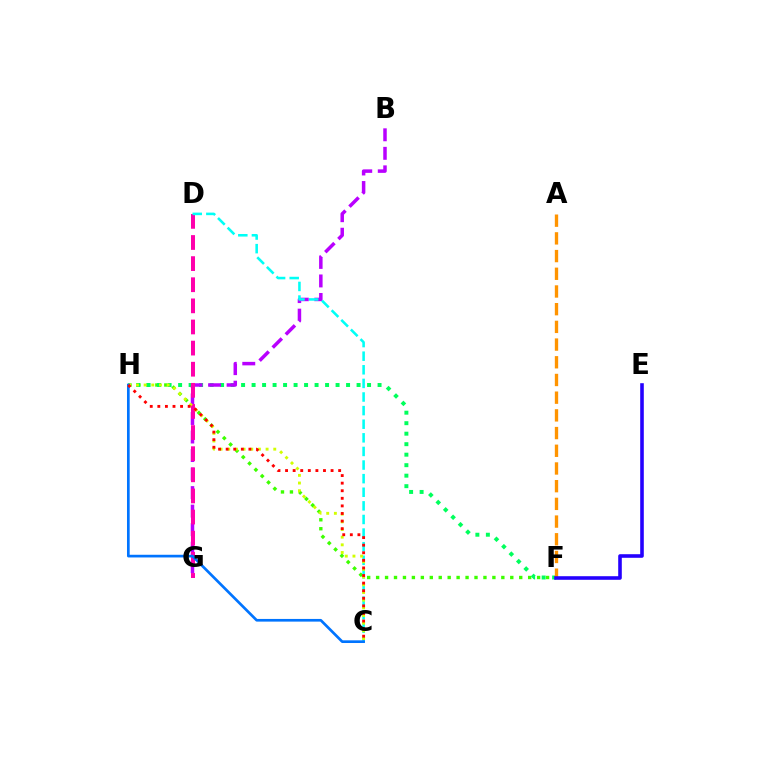{('F', 'H'): [{'color': '#3dff00', 'line_style': 'dotted', 'thickness': 2.43}, {'color': '#00ff5c', 'line_style': 'dotted', 'thickness': 2.85}], ('B', 'G'): [{'color': '#b900ff', 'line_style': 'dashed', 'thickness': 2.52}], ('D', 'G'): [{'color': '#ff00ac', 'line_style': 'dashed', 'thickness': 2.87}], ('C', 'D'): [{'color': '#00fff6', 'line_style': 'dashed', 'thickness': 1.85}], ('C', 'H'): [{'color': '#d1ff00', 'line_style': 'dotted', 'thickness': 2.08}, {'color': '#0074ff', 'line_style': 'solid', 'thickness': 1.93}, {'color': '#ff0000', 'line_style': 'dotted', 'thickness': 2.06}], ('A', 'F'): [{'color': '#ff9400', 'line_style': 'dashed', 'thickness': 2.4}], ('E', 'F'): [{'color': '#2500ff', 'line_style': 'solid', 'thickness': 2.59}]}